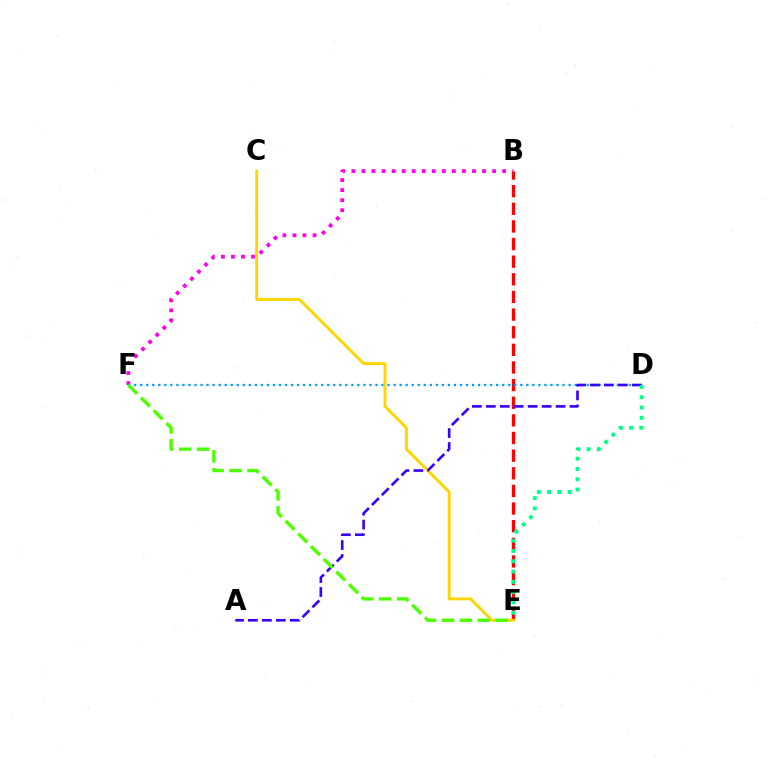{('B', 'F'): [{'color': '#ff00ed', 'line_style': 'dotted', 'thickness': 2.73}], ('B', 'E'): [{'color': '#ff0000', 'line_style': 'dashed', 'thickness': 2.4}], ('D', 'F'): [{'color': '#009eff', 'line_style': 'dotted', 'thickness': 1.64}], ('C', 'E'): [{'color': '#ffd500', 'line_style': 'solid', 'thickness': 2.09}], ('A', 'D'): [{'color': '#3700ff', 'line_style': 'dashed', 'thickness': 1.89}], ('D', 'E'): [{'color': '#00ff86', 'line_style': 'dotted', 'thickness': 2.79}], ('E', 'F'): [{'color': '#4fff00', 'line_style': 'dashed', 'thickness': 2.44}]}